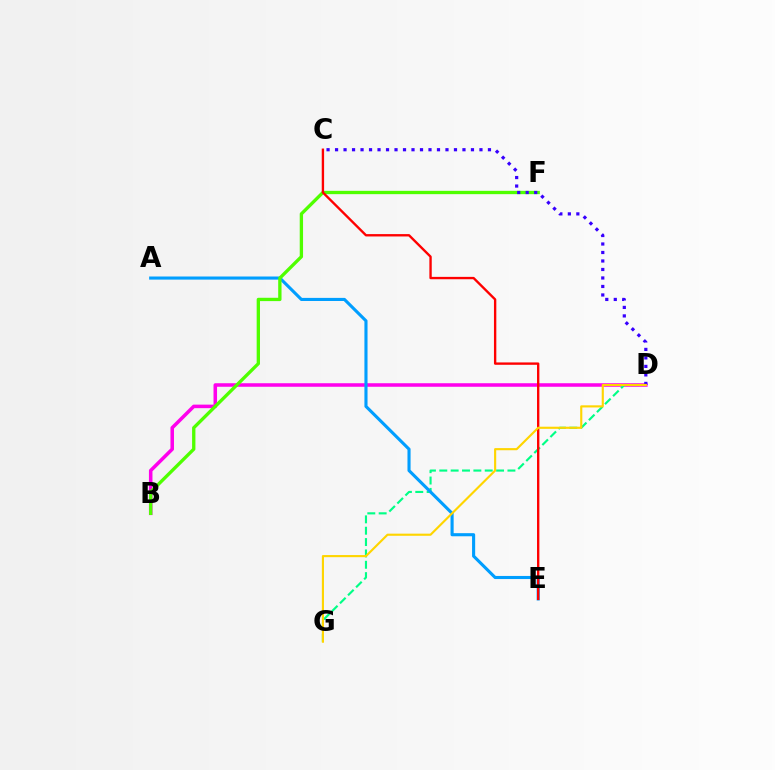{('B', 'D'): [{'color': '#ff00ed', 'line_style': 'solid', 'thickness': 2.54}], ('D', 'G'): [{'color': '#00ff86', 'line_style': 'dashed', 'thickness': 1.54}, {'color': '#ffd500', 'line_style': 'solid', 'thickness': 1.54}], ('A', 'E'): [{'color': '#009eff', 'line_style': 'solid', 'thickness': 2.24}], ('B', 'F'): [{'color': '#4fff00', 'line_style': 'solid', 'thickness': 2.39}], ('C', 'D'): [{'color': '#3700ff', 'line_style': 'dotted', 'thickness': 2.31}], ('C', 'E'): [{'color': '#ff0000', 'line_style': 'solid', 'thickness': 1.7}]}